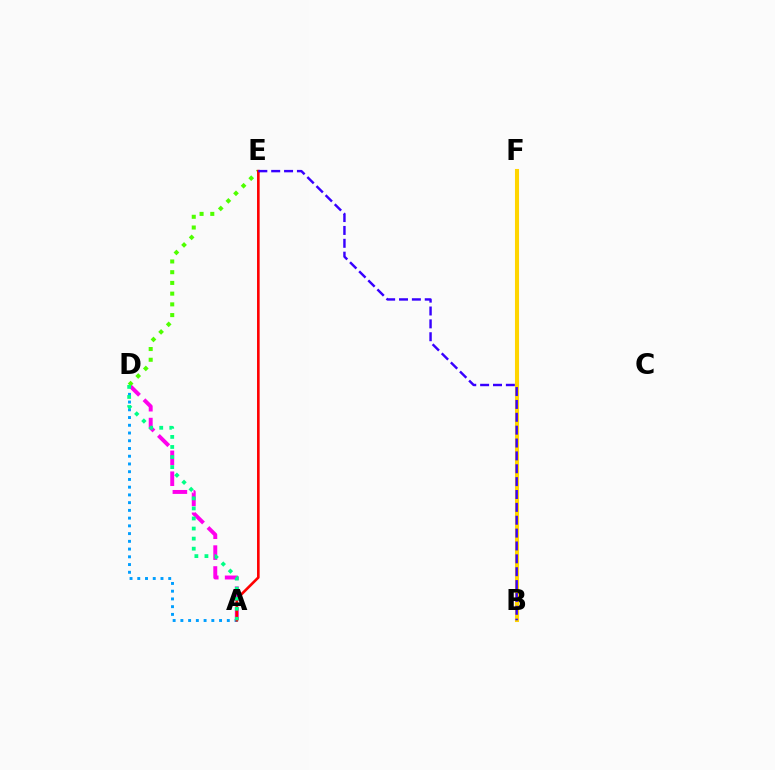{('A', 'D'): [{'color': '#ff00ed', 'line_style': 'dashed', 'thickness': 2.84}, {'color': '#009eff', 'line_style': 'dotted', 'thickness': 2.1}, {'color': '#00ff86', 'line_style': 'dotted', 'thickness': 2.73}], ('D', 'E'): [{'color': '#4fff00', 'line_style': 'dotted', 'thickness': 2.91}], ('A', 'E'): [{'color': '#ff0000', 'line_style': 'solid', 'thickness': 1.89}], ('B', 'F'): [{'color': '#ffd500', 'line_style': 'solid', 'thickness': 2.94}], ('B', 'E'): [{'color': '#3700ff', 'line_style': 'dashed', 'thickness': 1.75}]}